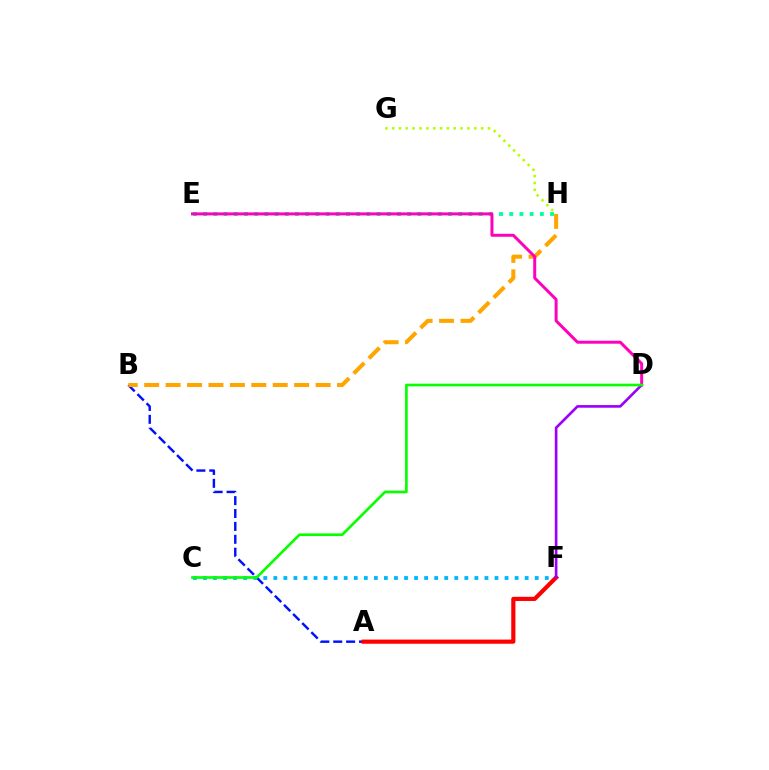{('A', 'B'): [{'color': '#0010ff', 'line_style': 'dashed', 'thickness': 1.75}], ('B', 'H'): [{'color': '#ffa500', 'line_style': 'dashed', 'thickness': 2.91}], ('E', 'H'): [{'color': '#00ff9d', 'line_style': 'dotted', 'thickness': 2.77}], ('C', 'F'): [{'color': '#00b5ff', 'line_style': 'dotted', 'thickness': 2.73}], ('A', 'F'): [{'color': '#ff0000', 'line_style': 'solid', 'thickness': 2.99}], ('D', 'E'): [{'color': '#ff00bd', 'line_style': 'solid', 'thickness': 2.15}], ('D', 'F'): [{'color': '#9b00ff', 'line_style': 'solid', 'thickness': 1.91}], ('G', 'H'): [{'color': '#b3ff00', 'line_style': 'dotted', 'thickness': 1.86}], ('C', 'D'): [{'color': '#08ff00', 'line_style': 'solid', 'thickness': 1.93}]}